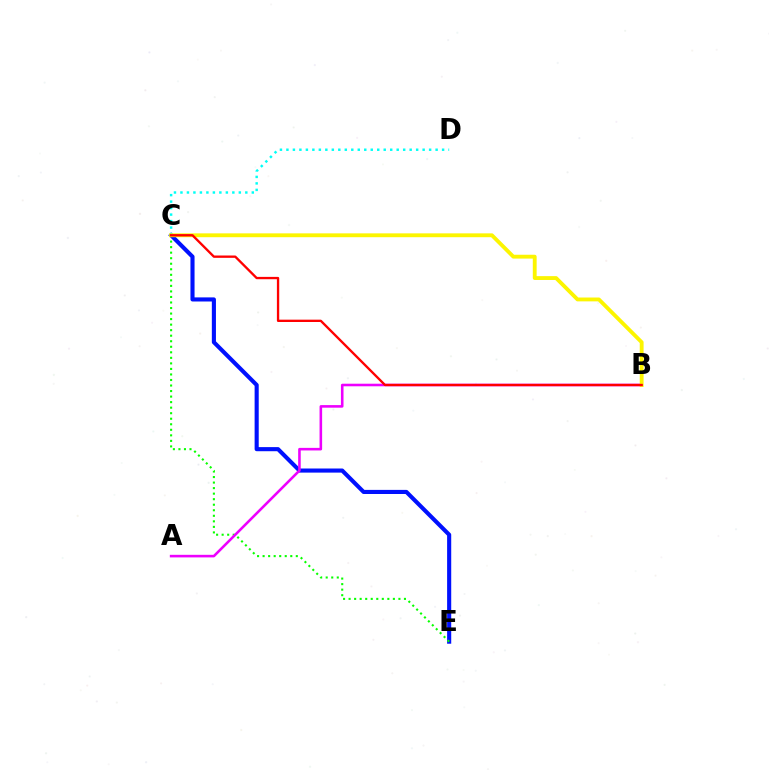{('C', 'E'): [{'color': '#0010ff', 'line_style': 'solid', 'thickness': 2.96}, {'color': '#08ff00', 'line_style': 'dotted', 'thickness': 1.5}], ('C', 'D'): [{'color': '#00fff6', 'line_style': 'dotted', 'thickness': 1.76}], ('A', 'B'): [{'color': '#ee00ff', 'line_style': 'solid', 'thickness': 1.86}], ('B', 'C'): [{'color': '#fcf500', 'line_style': 'solid', 'thickness': 2.77}, {'color': '#ff0000', 'line_style': 'solid', 'thickness': 1.68}]}